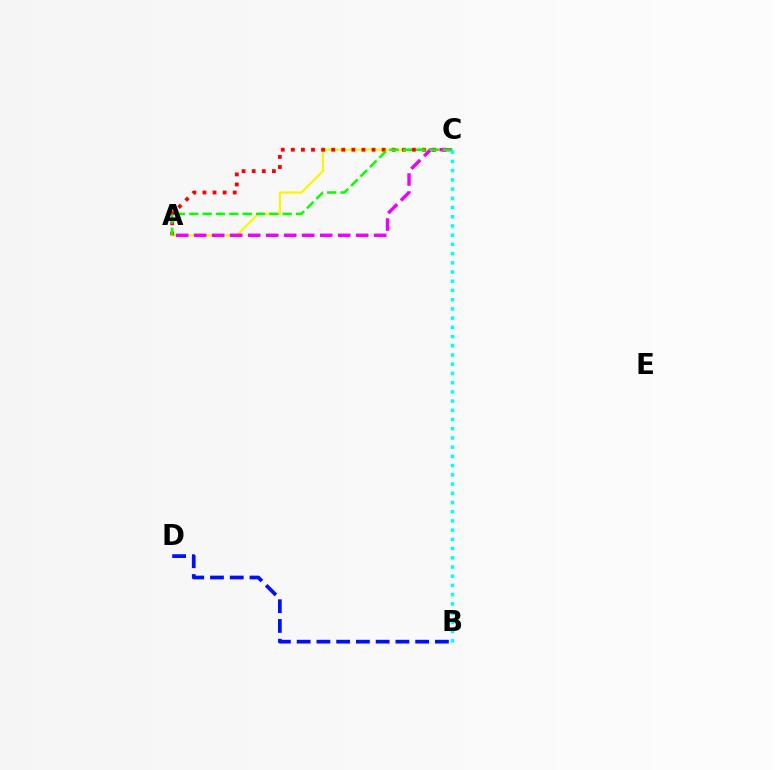{('A', 'C'): [{'color': '#fcf500', 'line_style': 'solid', 'thickness': 1.57}, {'color': '#ff0000', 'line_style': 'dotted', 'thickness': 2.74}, {'color': '#ee00ff', 'line_style': 'dashed', 'thickness': 2.45}, {'color': '#08ff00', 'line_style': 'dashed', 'thickness': 1.81}], ('B', 'D'): [{'color': '#0010ff', 'line_style': 'dashed', 'thickness': 2.68}], ('B', 'C'): [{'color': '#00fff6', 'line_style': 'dotted', 'thickness': 2.5}]}